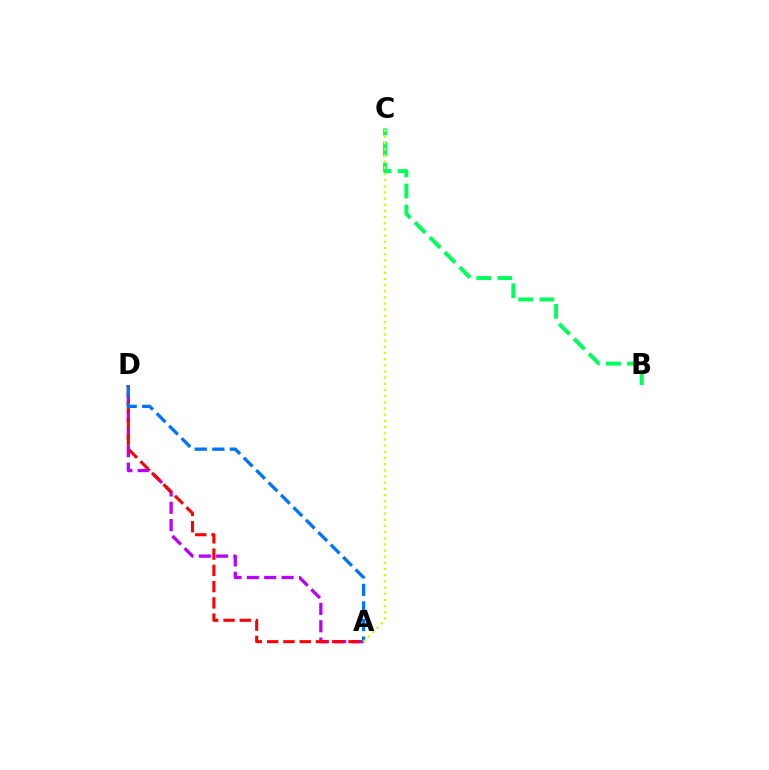{('A', 'D'): [{'color': '#b900ff', 'line_style': 'dashed', 'thickness': 2.36}, {'color': '#ff0000', 'line_style': 'dashed', 'thickness': 2.21}, {'color': '#0074ff', 'line_style': 'dashed', 'thickness': 2.39}], ('B', 'C'): [{'color': '#00ff5c', 'line_style': 'dashed', 'thickness': 2.87}], ('A', 'C'): [{'color': '#d1ff00', 'line_style': 'dotted', 'thickness': 1.68}]}